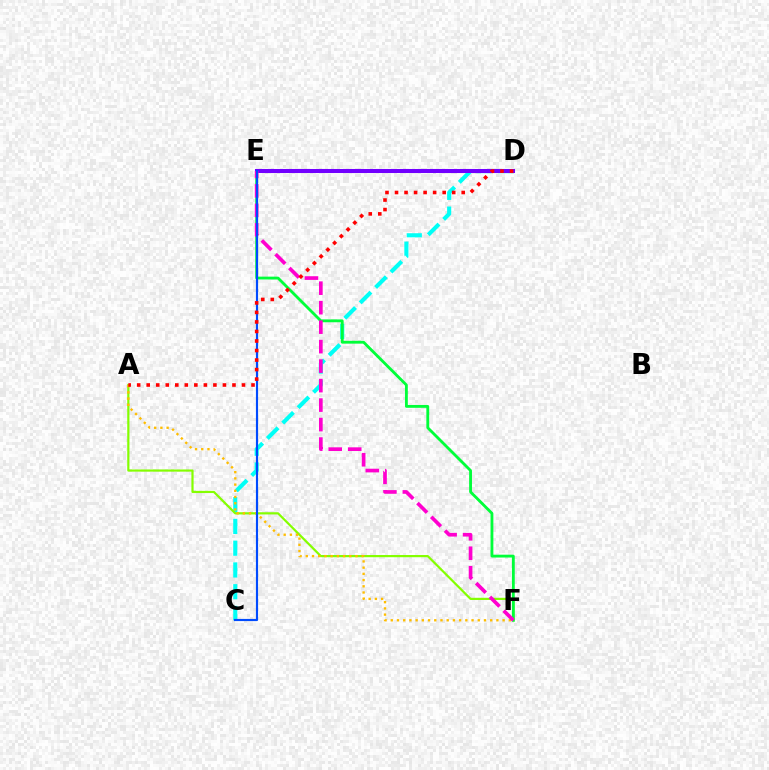{('C', 'D'): [{'color': '#00fff6', 'line_style': 'dashed', 'thickness': 2.96}], ('A', 'F'): [{'color': '#84ff00', 'line_style': 'solid', 'thickness': 1.58}, {'color': '#ffbd00', 'line_style': 'dotted', 'thickness': 1.69}], ('E', 'F'): [{'color': '#00ff39', 'line_style': 'solid', 'thickness': 2.04}, {'color': '#ff00cf', 'line_style': 'dashed', 'thickness': 2.65}], ('D', 'E'): [{'color': '#7200ff', 'line_style': 'solid', 'thickness': 2.91}], ('C', 'E'): [{'color': '#004bff', 'line_style': 'solid', 'thickness': 1.56}], ('A', 'D'): [{'color': '#ff0000', 'line_style': 'dotted', 'thickness': 2.59}]}